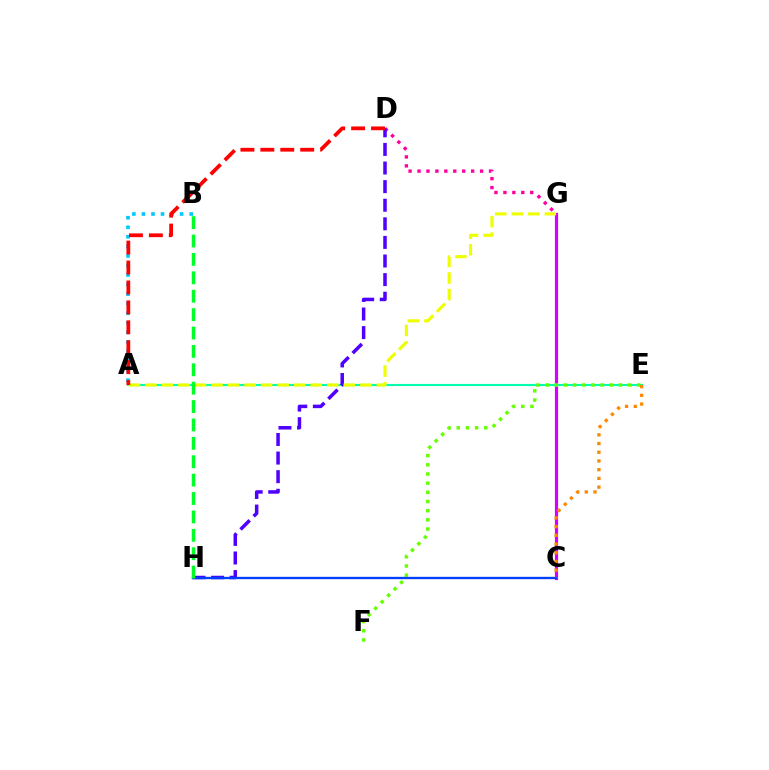{('C', 'G'): [{'color': '#d600ff', 'line_style': 'solid', 'thickness': 2.29}], ('A', 'E'): [{'color': '#00ffaf', 'line_style': 'solid', 'thickness': 1.53}], ('D', 'G'): [{'color': '#ff00a0', 'line_style': 'dotted', 'thickness': 2.43}], ('E', 'F'): [{'color': '#66ff00', 'line_style': 'dotted', 'thickness': 2.49}], ('D', 'H'): [{'color': '#4f00ff', 'line_style': 'dashed', 'thickness': 2.53}], ('A', 'B'): [{'color': '#00c7ff', 'line_style': 'dotted', 'thickness': 2.6}], ('A', 'G'): [{'color': '#eeff00', 'line_style': 'dashed', 'thickness': 2.25}], ('C', 'H'): [{'color': '#003fff', 'line_style': 'solid', 'thickness': 1.68}], ('A', 'D'): [{'color': '#ff0000', 'line_style': 'dashed', 'thickness': 2.71}], ('C', 'E'): [{'color': '#ff8800', 'line_style': 'dotted', 'thickness': 2.37}], ('B', 'H'): [{'color': '#00ff27', 'line_style': 'dashed', 'thickness': 2.5}]}